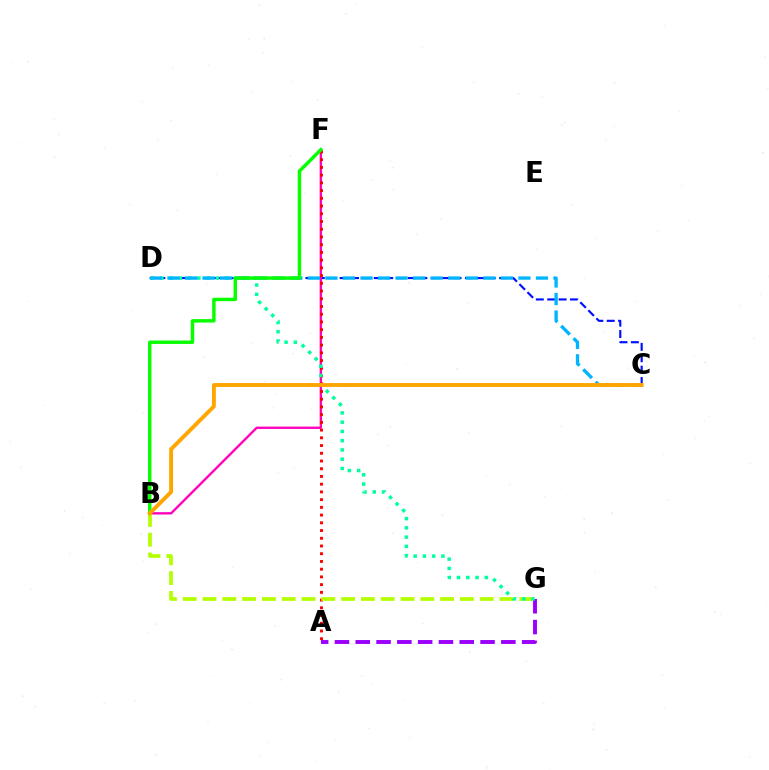{('C', 'D'): [{'color': '#0010ff', 'line_style': 'dashed', 'thickness': 1.55}, {'color': '#00b5ff', 'line_style': 'dashed', 'thickness': 2.38}], ('B', 'F'): [{'color': '#ff00bd', 'line_style': 'solid', 'thickness': 1.69}, {'color': '#08ff00', 'line_style': 'solid', 'thickness': 2.48}], ('A', 'F'): [{'color': '#ff0000', 'line_style': 'dotted', 'thickness': 2.1}], ('B', 'G'): [{'color': '#b3ff00', 'line_style': 'dashed', 'thickness': 2.69}], ('A', 'G'): [{'color': '#9b00ff', 'line_style': 'dashed', 'thickness': 2.83}], ('D', 'G'): [{'color': '#00ff9d', 'line_style': 'dotted', 'thickness': 2.51}], ('B', 'C'): [{'color': '#ffa500', 'line_style': 'solid', 'thickness': 2.8}]}